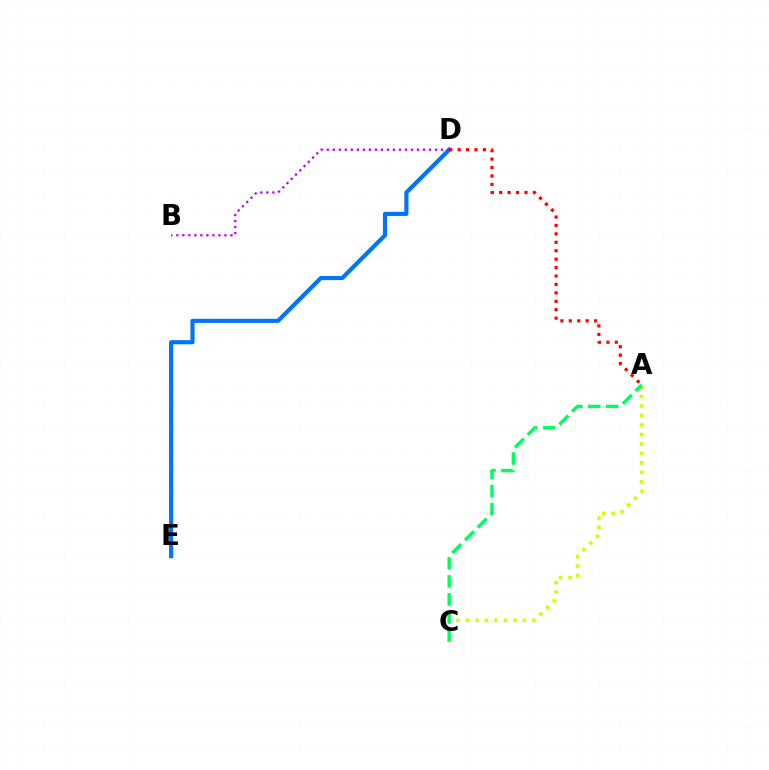{('D', 'E'): [{'color': '#0074ff', 'line_style': 'solid', 'thickness': 2.98}], ('A', 'D'): [{'color': '#ff0000', 'line_style': 'dotted', 'thickness': 2.29}], ('A', 'C'): [{'color': '#d1ff00', 'line_style': 'dotted', 'thickness': 2.58}, {'color': '#00ff5c', 'line_style': 'dashed', 'thickness': 2.44}], ('B', 'D'): [{'color': '#b900ff', 'line_style': 'dotted', 'thickness': 1.63}]}